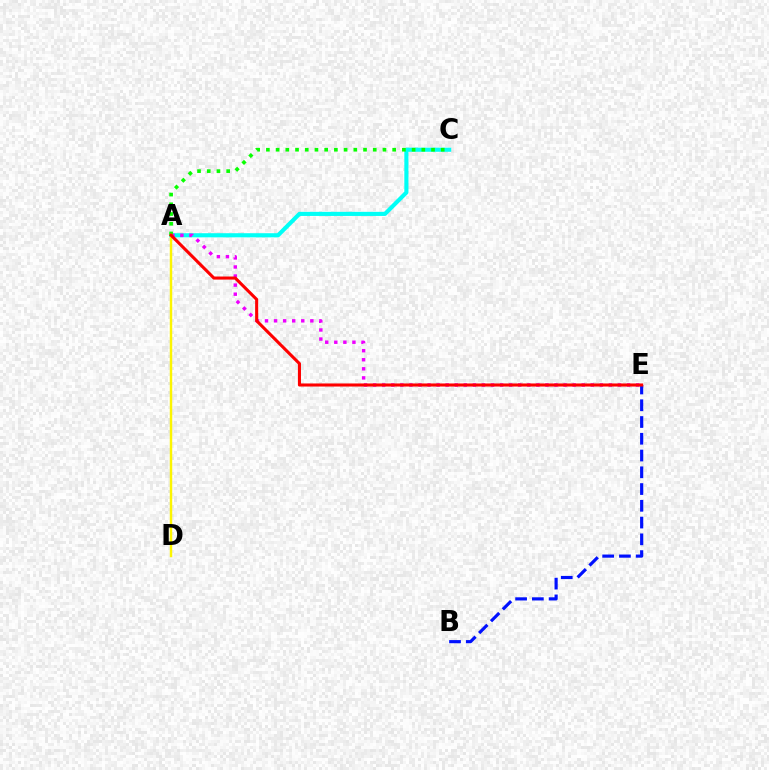{('A', 'C'): [{'color': '#00fff6', 'line_style': 'solid', 'thickness': 2.96}, {'color': '#08ff00', 'line_style': 'dotted', 'thickness': 2.64}], ('A', 'E'): [{'color': '#ee00ff', 'line_style': 'dotted', 'thickness': 2.46}, {'color': '#ff0000', 'line_style': 'solid', 'thickness': 2.21}], ('B', 'E'): [{'color': '#0010ff', 'line_style': 'dashed', 'thickness': 2.28}], ('A', 'D'): [{'color': '#fcf500', 'line_style': 'solid', 'thickness': 1.76}]}